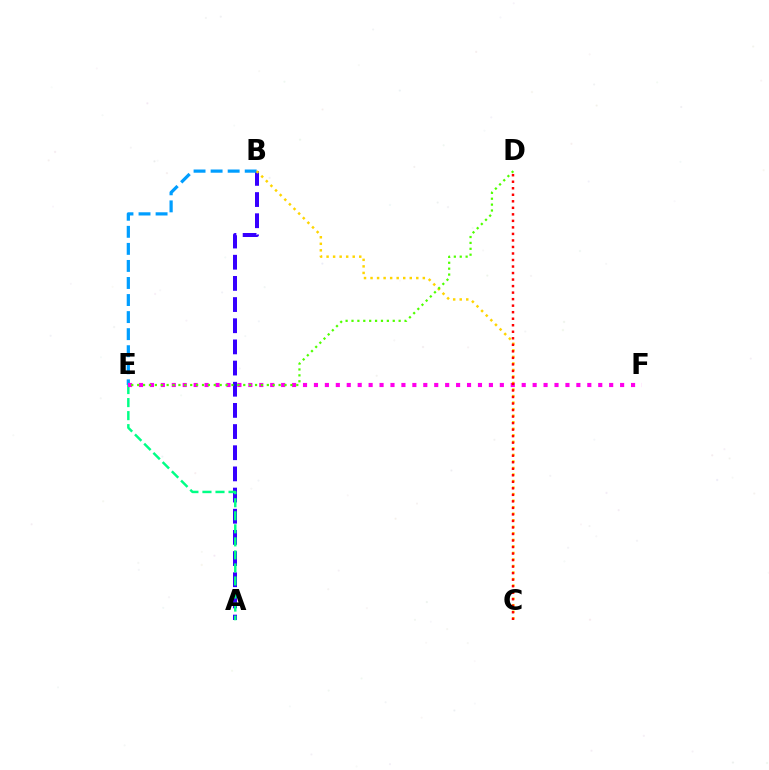{('A', 'B'): [{'color': '#3700ff', 'line_style': 'dashed', 'thickness': 2.88}], ('B', 'E'): [{'color': '#009eff', 'line_style': 'dashed', 'thickness': 2.32}], ('B', 'C'): [{'color': '#ffd500', 'line_style': 'dotted', 'thickness': 1.78}], ('A', 'E'): [{'color': '#00ff86', 'line_style': 'dashed', 'thickness': 1.77}], ('E', 'F'): [{'color': '#ff00ed', 'line_style': 'dotted', 'thickness': 2.97}], ('C', 'D'): [{'color': '#ff0000', 'line_style': 'dotted', 'thickness': 1.77}], ('D', 'E'): [{'color': '#4fff00', 'line_style': 'dotted', 'thickness': 1.6}]}